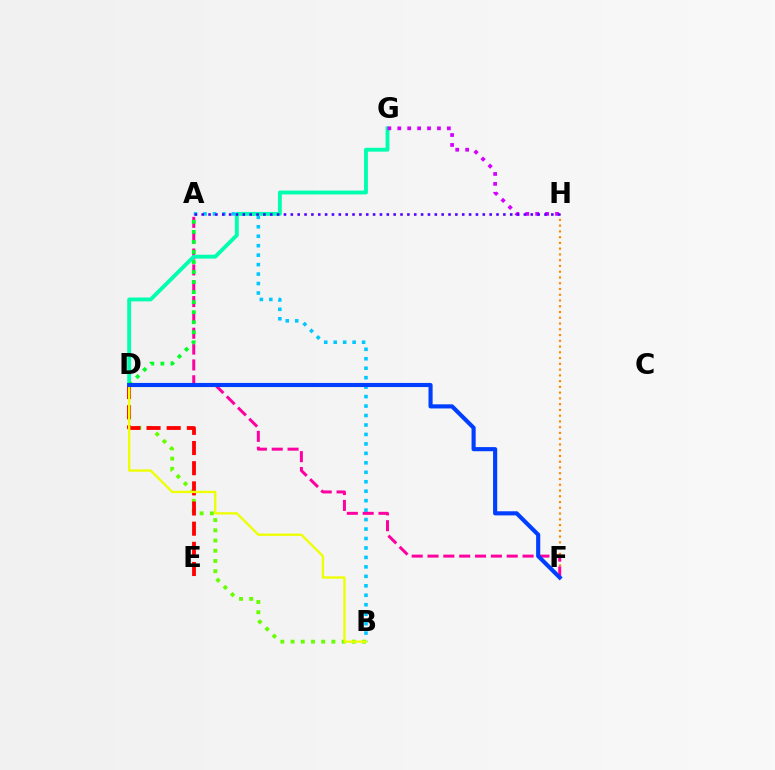{('A', 'B'): [{'color': '#00c7ff', 'line_style': 'dotted', 'thickness': 2.57}], ('F', 'H'): [{'color': '#ff8800', 'line_style': 'dotted', 'thickness': 1.56}], ('A', 'F'): [{'color': '#ff00a0', 'line_style': 'dashed', 'thickness': 2.15}], ('B', 'D'): [{'color': '#66ff00', 'line_style': 'dotted', 'thickness': 2.78}, {'color': '#eeff00', 'line_style': 'solid', 'thickness': 1.67}], ('D', 'G'): [{'color': '#00ffaf', 'line_style': 'solid', 'thickness': 2.79}], ('G', 'H'): [{'color': '#d600ff', 'line_style': 'dotted', 'thickness': 2.69}], ('A', 'D'): [{'color': '#00ff27', 'line_style': 'dotted', 'thickness': 2.73}], ('D', 'E'): [{'color': '#ff0000', 'line_style': 'dashed', 'thickness': 2.74}], ('A', 'H'): [{'color': '#4f00ff', 'line_style': 'dotted', 'thickness': 1.86}], ('D', 'F'): [{'color': '#003fff', 'line_style': 'solid', 'thickness': 2.97}]}